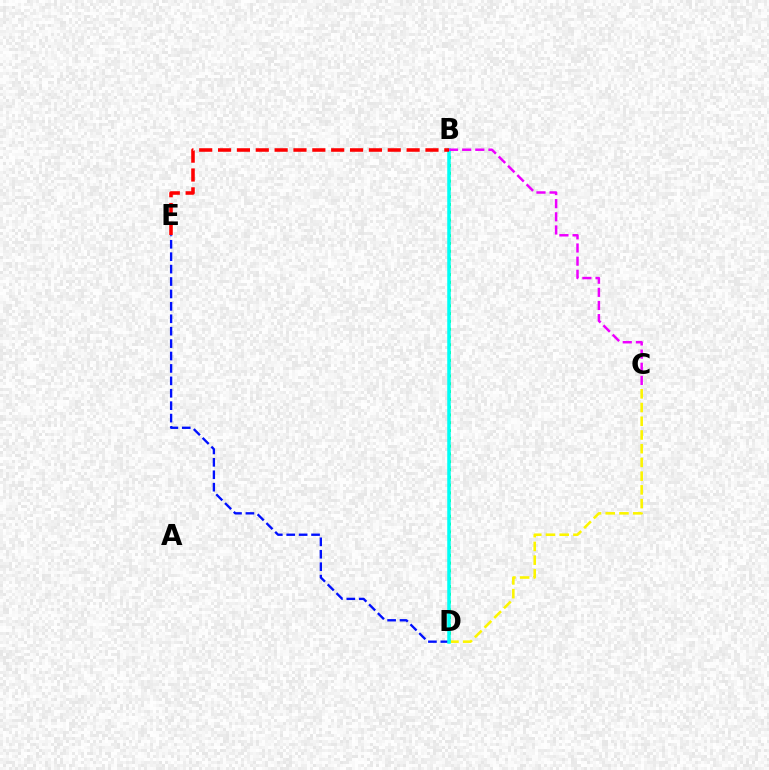{('B', 'D'): [{'color': '#08ff00', 'line_style': 'dotted', 'thickness': 2.12}, {'color': '#00fff6', 'line_style': 'solid', 'thickness': 2.53}], ('C', 'D'): [{'color': '#fcf500', 'line_style': 'dashed', 'thickness': 1.86}], ('D', 'E'): [{'color': '#0010ff', 'line_style': 'dashed', 'thickness': 1.69}], ('B', 'C'): [{'color': '#ee00ff', 'line_style': 'dashed', 'thickness': 1.79}], ('B', 'E'): [{'color': '#ff0000', 'line_style': 'dashed', 'thickness': 2.56}]}